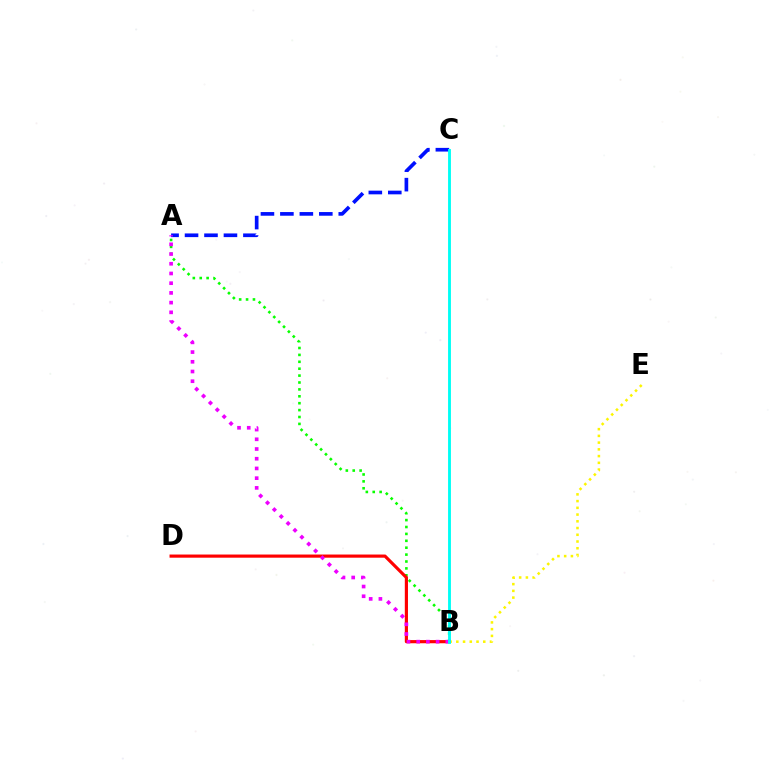{('A', 'C'): [{'color': '#0010ff', 'line_style': 'dashed', 'thickness': 2.64}], ('B', 'E'): [{'color': '#fcf500', 'line_style': 'dotted', 'thickness': 1.83}], ('A', 'B'): [{'color': '#08ff00', 'line_style': 'dotted', 'thickness': 1.87}, {'color': '#ee00ff', 'line_style': 'dotted', 'thickness': 2.64}], ('B', 'D'): [{'color': '#ff0000', 'line_style': 'solid', 'thickness': 2.28}], ('B', 'C'): [{'color': '#00fff6', 'line_style': 'solid', 'thickness': 2.07}]}